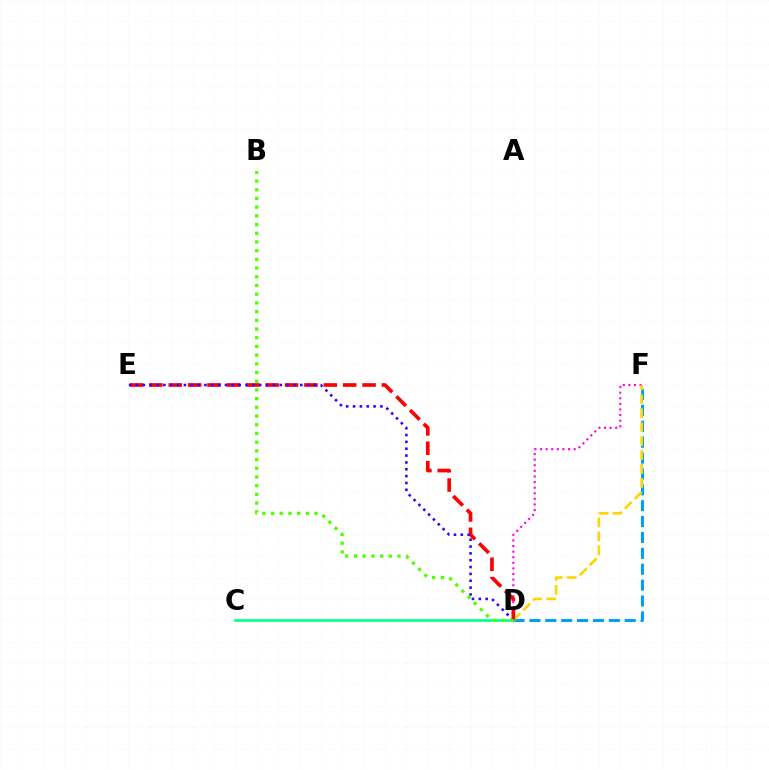{('D', 'F'): [{'color': '#ff00ed', 'line_style': 'dotted', 'thickness': 1.52}, {'color': '#009eff', 'line_style': 'dashed', 'thickness': 2.16}, {'color': '#ffd500', 'line_style': 'dashed', 'thickness': 1.9}], ('D', 'E'): [{'color': '#ff0000', 'line_style': 'dashed', 'thickness': 2.63}, {'color': '#3700ff', 'line_style': 'dotted', 'thickness': 1.86}], ('C', 'D'): [{'color': '#00ff86', 'line_style': 'solid', 'thickness': 1.91}], ('B', 'D'): [{'color': '#4fff00', 'line_style': 'dotted', 'thickness': 2.37}]}